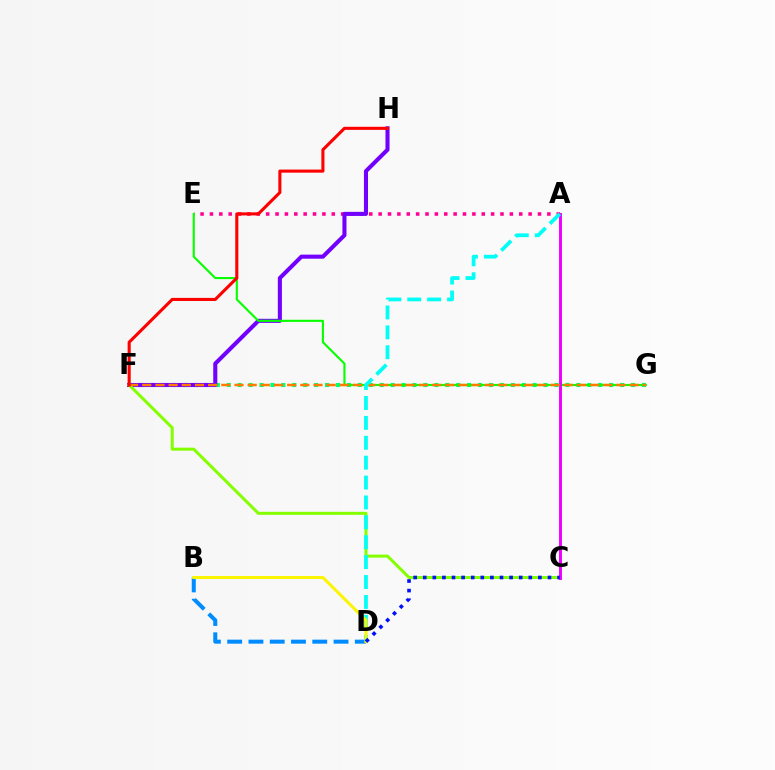{('A', 'E'): [{'color': '#ff0094', 'line_style': 'dotted', 'thickness': 2.55}], ('F', 'G'): [{'color': '#00ff74', 'line_style': 'dotted', 'thickness': 2.97}, {'color': '#ff7c00', 'line_style': 'dashed', 'thickness': 1.79}], ('F', 'H'): [{'color': '#7200ff', 'line_style': 'solid', 'thickness': 2.93}, {'color': '#ff0000', 'line_style': 'solid', 'thickness': 2.22}], ('B', 'D'): [{'color': '#008cff', 'line_style': 'dashed', 'thickness': 2.89}, {'color': '#fcf500', 'line_style': 'solid', 'thickness': 2.17}], ('C', 'F'): [{'color': '#84ff00', 'line_style': 'solid', 'thickness': 2.17}], ('E', 'G'): [{'color': '#08ff00', 'line_style': 'solid', 'thickness': 1.53}], ('A', 'C'): [{'color': '#ee00ff', 'line_style': 'solid', 'thickness': 2.11}], ('A', 'D'): [{'color': '#00fff6', 'line_style': 'dashed', 'thickness': 2.7}], ('C', 'D'): [{'color': '#0010ff', 'line_style': 'dotted', 'thickness': 2.61}]}